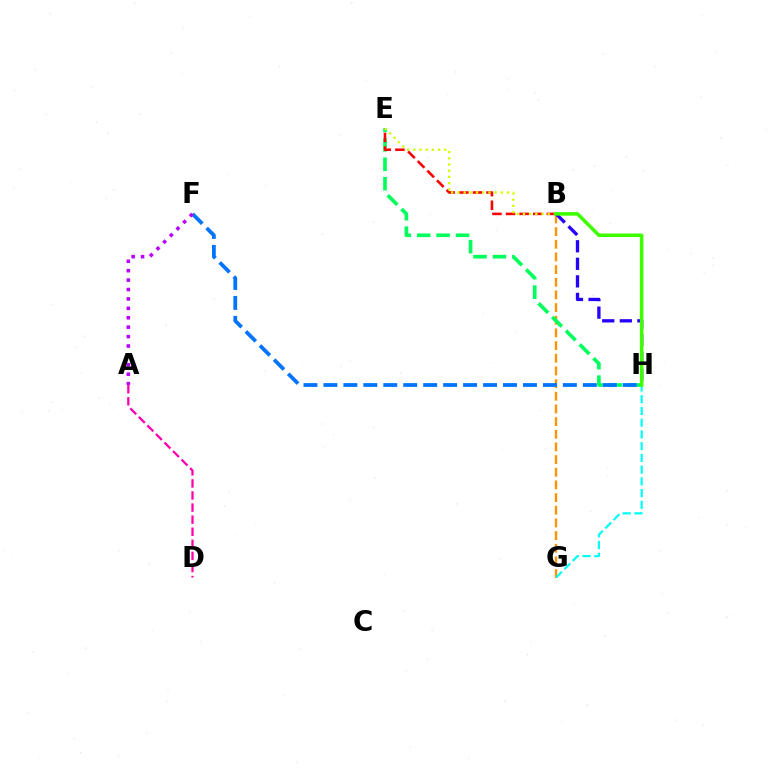{('B', 'G'): [{'color': '#ff9400', 'line_style': 'dashed', 'thickness': 1.72}], ('E', 'H'): [{'color': '#00ff5c', 'line_style': 'dashed', 'thickness': 2.64}], ('G', 'H'): [{'color': '#00fff6', 'line_style': 'dashed', 'thickness': 1.59}], ('B', 'E'): [{'color': '#ff0000', 'line_style': 'dashed', 'thickness': 1.85}, {'color': '#d1ff00', 'line_style': 'dotted', 'thickness': 1.69}], ('F', 'H'): [{'color': '#0074ff', 'line_style': 'dashed', 'thickness': 2.71}], ('A', 'D'): [{'color': '#ff00ac', 'line_style': 'dashed', 'thickness': 1.64}], ('B', 'H'): [{'color': '#2500ff', 'line_style': 'dashed', 'thickness': 2.38}, {'color': '#3dff00', 'line_style': 'solid', 'thickness': 2.56}], ('A', 'F'): [{'color': '#b900ff', 'line_style': 'dotted', 'thickness': 2.56}]}